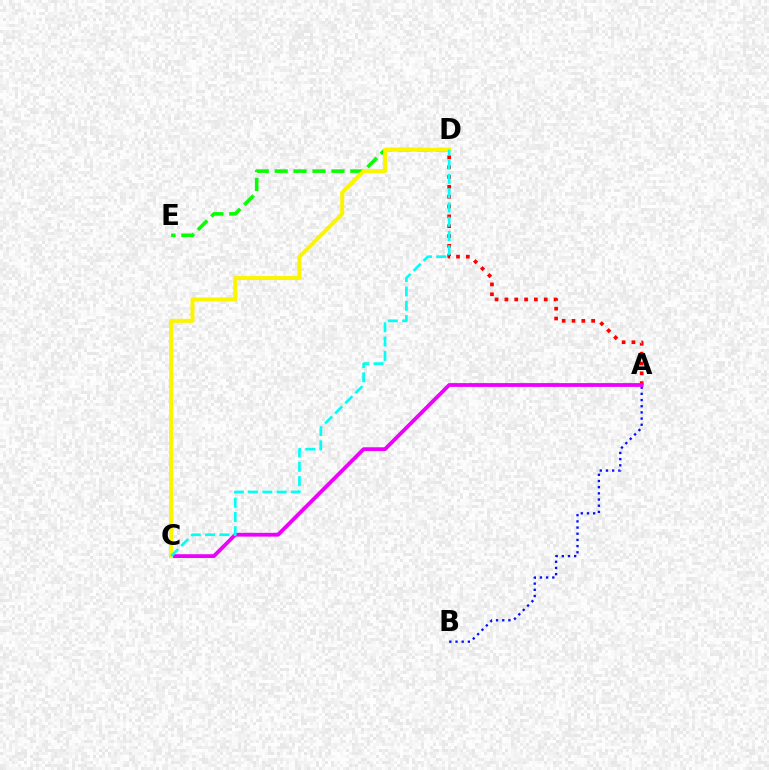{('A', 'D'): [{'color': '#ff0000', 'line_style': 'dotted', 'thickness': 2.67}], ('A', 'B'): [{'color': '#0010ff', 'line_style': 'dotted', 'thickness': 1.68}], ('A', 'C'): [{'color': '#ee00ff', 'line_style': 'solid', 'thickness': 2.74}], ('D', 'E'): [{'color': '#08ff00', 'line_style': 'dashed', 'thickness': 2.57}], ('C', 'D'): [{'color': '#fcf500', 'line_style': 'solid', 'thickness': 2.88}, {'color': '#00fff6', 'line_style': 'dashed', 'thickness': 1.94}]}